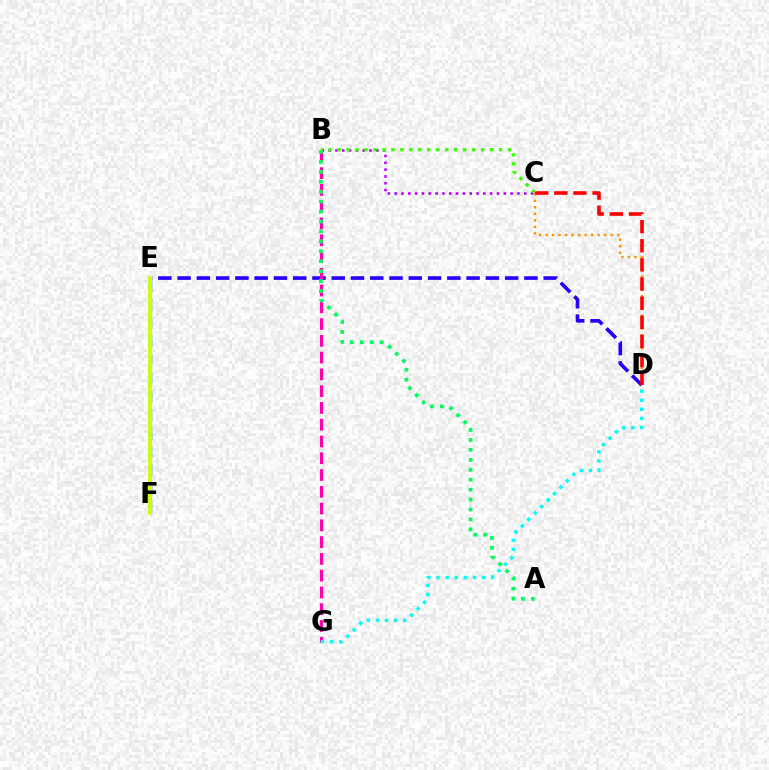{('E', 'F'): [{'color': '#0074ff', 'line_style': 'dashed', 'thickness': 2.5}, {'color': '#d1ff00', 'line_style': 'solid', 'thickness': 2.83}], ('B', 'C'): [{'color': '#b900ff', 'line_style': 'dotted', 'thickness': 1.85}, {'color': '#3dff00', 'line_style': 'dotted', 'thickness': 2.44}], ('C', 'D'): [{'color': '#ff9400', 'line_style': 'dotted', 'thickness': 1.77}, {'color': '#ff0000', 'line_style': 'dashed', 'thickness': 2.6}], ('D', 'E'): [{'color': '#2500ff', 'line_style': 'dashed', 'thickness': 2.62}], ('B', 'G'): [{'color': '#ff00ac', 'line_style': 'dashed', 'thickness': 2.28}], ('A', 'B'): [{'color': '#00ff5c', 'line_style': 'dotted', 'thickness': 2.7}], ('D', 'G'): [{'color': '#00fff6', 'line_style': 'dotted', 'thickness': 2.47}]}